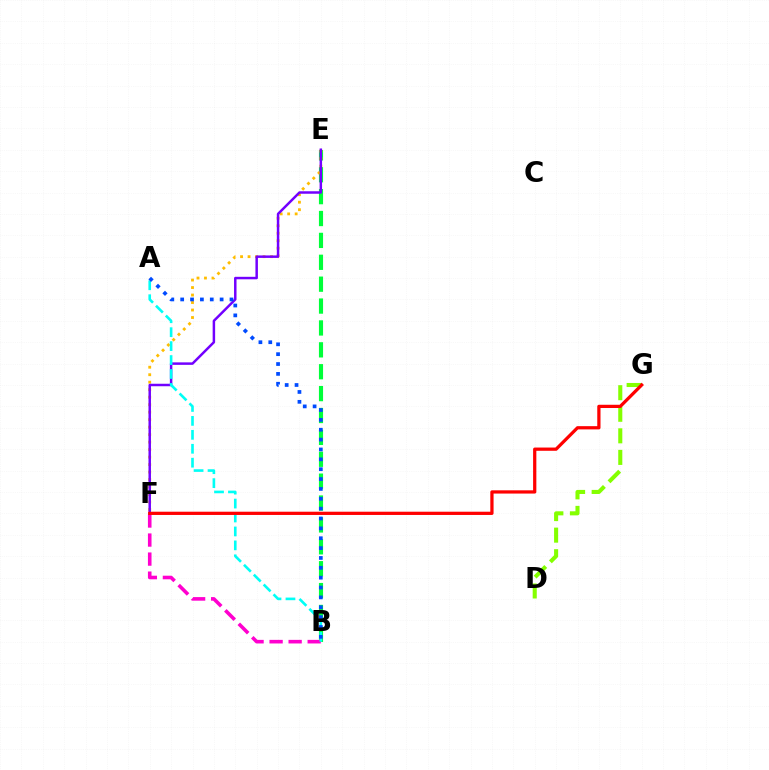{('B', 'E'): [{'color': '#00ff39', 'line_style': 'dashed', 'thickness': 2.97}], ('E', 'F'): [{'color': '#ffbd00', 'line_style': 'dotted', 'thickness': 2.04}, {'color': '#7200ff', 'line_style': 'solid', 'thickness': 1.79}], ('B', 'F'): [{'color': '#ff00cf', 'line_style': 'dashed', 'thickness': 2.59}], ('A', 'B'): [{'color': '#00fff6', 'line_style': 'dashed', 'thickness': 1.89}, {'color': '#004bff', 'line_style': 'dotted', 'thickness': 2.68}], ('D', 'G'): [{'color': '#84ff00', 'line_style': 'dashed', 'thickness': 2.93}], ('F', 'G'): [{'color': '#ff0000', 'line_style': 'solid', 'thickness': 2.34}]}